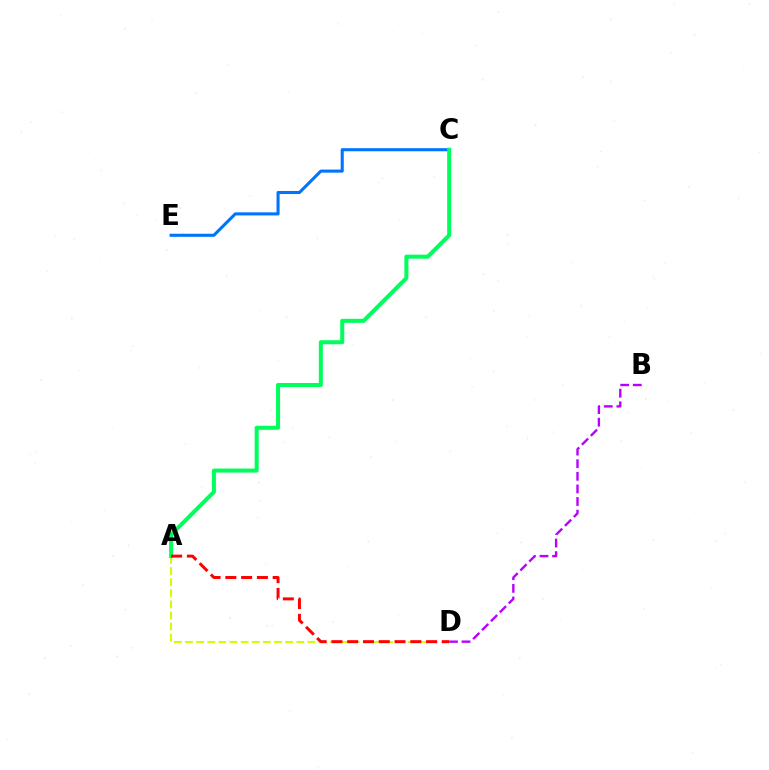{('A', 'D'): [{'color': '#d1ff00', 'line_style': 'dashed', 'thickness': 1.51}, {'color': '#ff0000', 'line_style': 'dashed', 'thickness': 2.14}], ('C', 'E'): [{'color': '#0074ff', 'line_style': 'solid', 'thickness': 2.21}], ('A', 'C'): [{'color': '#00ff5c', 'line_style': 'solid', 'thickness': 2.9}], ('B', 'D'): [{'color': '#b900ff', 'line_style': 'dashed', 'thickness': 1.71}]}